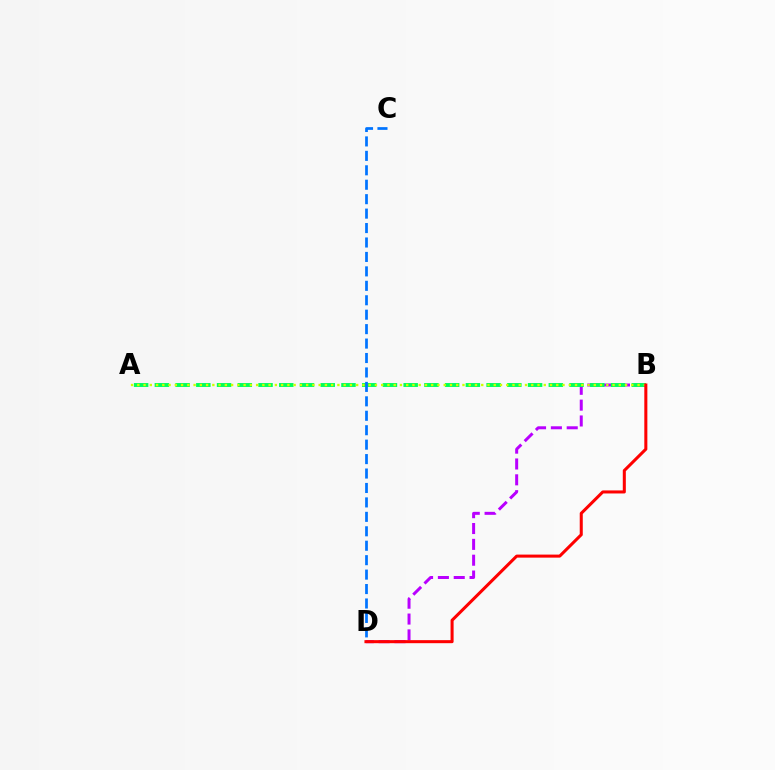{('B', 'D'): [{'color': '#b900ff', 'line_style': 'dashed', 'thickness': 2.15}, {'color': '#ff0000', 'line_style': 'solid', 'thickness': 2.19}], ('A', 'B'): [{'color': '#00ff5c', 'line_style': 'dashed', 'thickness': 2.82}, {'color': '#d1ff00', 'line_style': 'dotted', 'thickness': 1.7}], ('C', 'D'): [{'color': '#0074ff', 'line_style': 'dashed', 'thickness': 1.96}]}